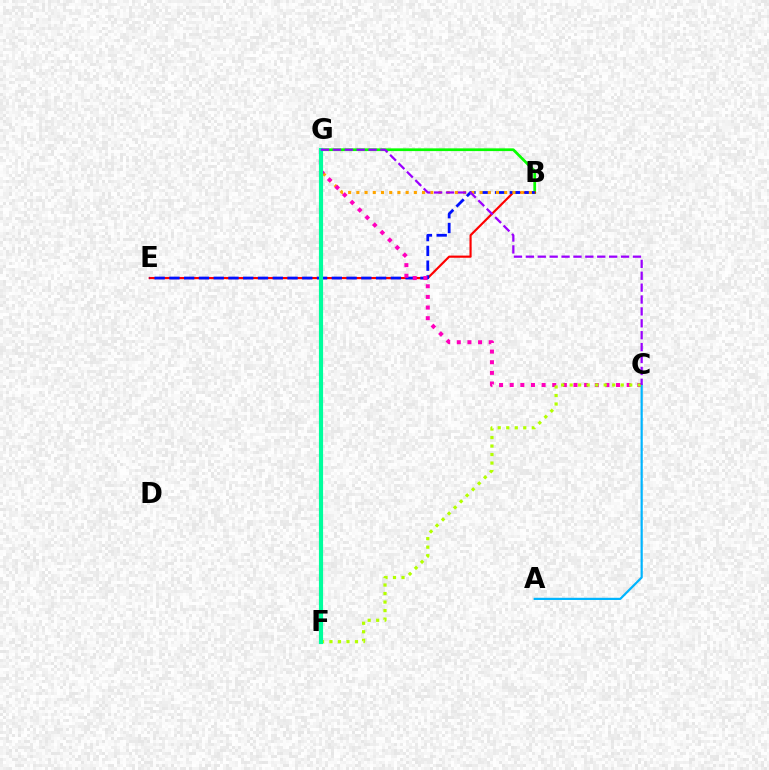{('B', 'G'): [{'color': '#08ff00', 'line_style': 'solid', 'thickness': 1.97}, {'color': '#ffa500', 'line_style': 'dotted', 'thickness': 2.23}], ('B', 'E'): [{'color': '#ff0000', 'line_style': 'solid', 'thickness': 1.57}, {'color': '#0010ff', 'line_style': 'dashed', 'thickness': 2.01}], ('C', 'G'): [{'color': '#ff00bd', 'line_style': 'dotted', 'thickness': 2.89}, {'color': '#9b00ff', 'line_style': 'dashed', 'thickness': 1.62}], ('A', 'C'): [{'color': '#00b5ff', 'line_style': 'solid', 'thickness': 1.59}], ('C', 'F'): [{'color': '#b3ff00', 'line_style': 'dotted', 'thickness': 2.31}], ('F', 'G'): [{'color': '#00ff9d', 'line_style': 'solid', 'thickness': 2.99}]}